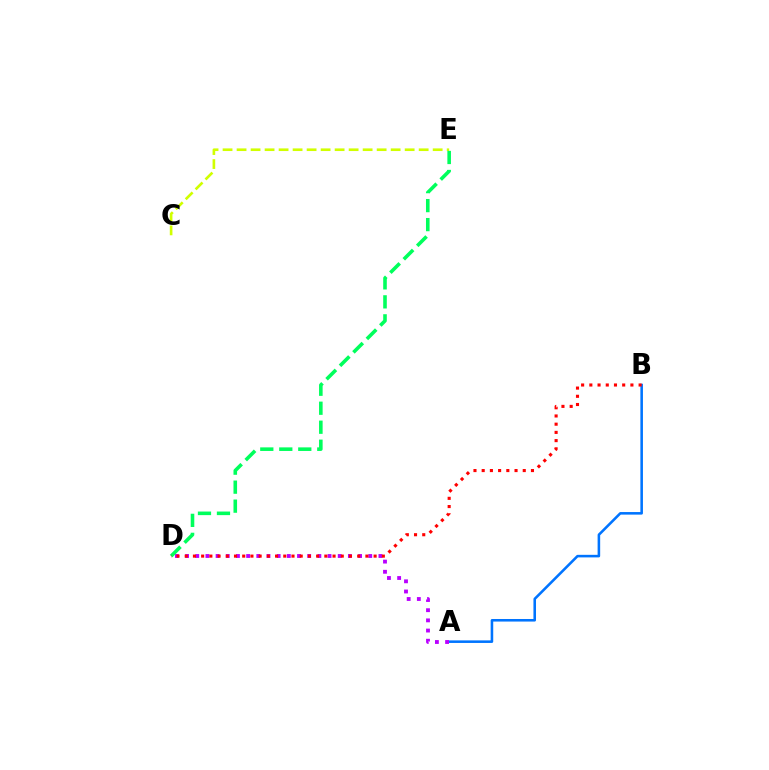{('A', 'B'): [{'color': '#0074ff', 'line_style': 'solid', 'thickness': 1.85}], ('A', 'D'): [{'color': '#b900ff', 'line_style': 'dotted', 'thickness': 2.77}], ('C', 'E'): [{'color': '#d1ff00', 'line_style': 'dashed', 'thickness': 1.9}], ('D', 'E'): [{'color': '#00ff5c', 'line_style': 'dashed', 'thickness': 2.58}], ('B', 'D'): [{'color': '#ff0000', 'line_style': 'dotted', 'thickness': 2.23}]}